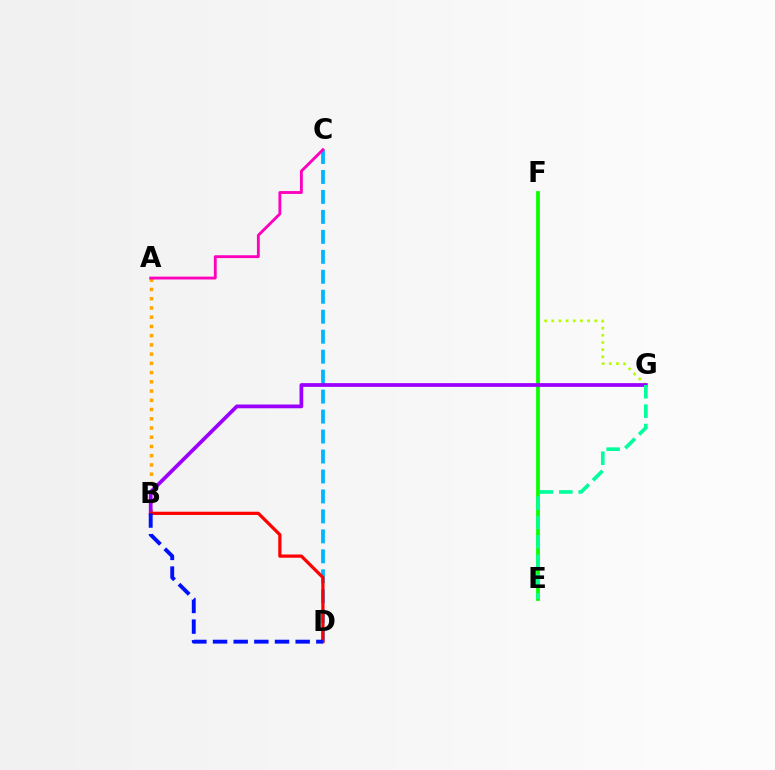{('F', 'G'): [{'color': '#b3ff00', 'line_style': 'dotted', 'thickness': 1.95}], ('E', 'F'): [{'color': '#08ff00', 'line_style': 'solid', 'thickness': 2.69}], ('A', 'B'): [{'color': '#ffa500', 'line_style': 'dotted', 'thickness': 2.51}], ('C', 'D'): [{'color': '#00b5ff', 'line_style': 'dashed', 'thickness': 2.71}], ('A', 'C'): [{'color': '#ff00bd', 'line_style': 'solid', 'thickness': 2.06}], ('B', 'G'): [{'color': '#9b00ff', 'line_style': 'solid', 'thickness': 2.69}], ('B', 'D'): [{'color': '#ff0000', 'line_style': 'solid', 'thickness': 2.32}, {'color': '#0010ff', 'line_style': 'dashed', 'thickness': 2.81}], ('E', 'G'): [{'color': '#00ff9d', 'line_style': 'dashed', 'thickness': 2.63}]}